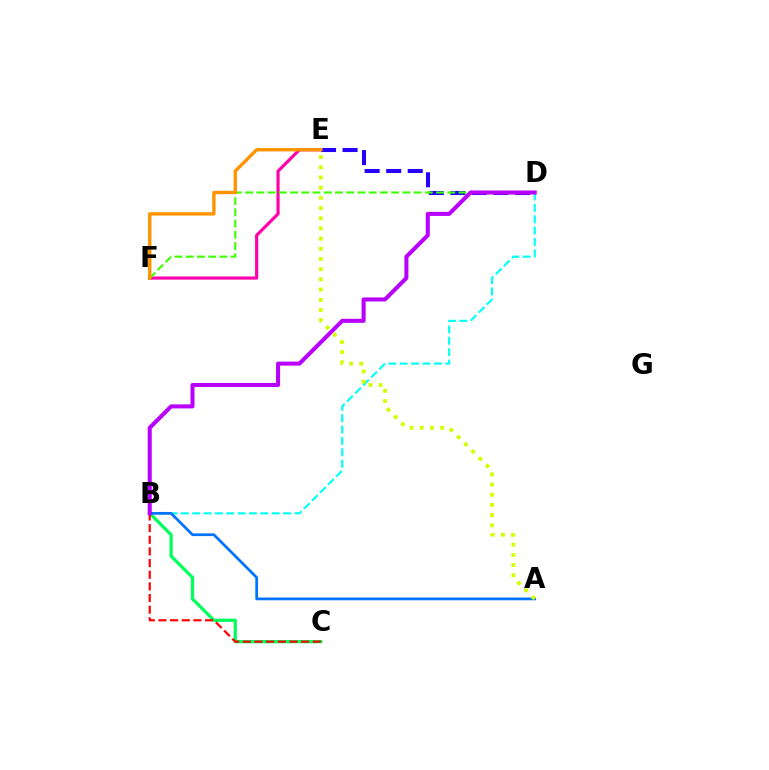{('E', 'F'): [{'color': '#ff00ac', 'line_style': 'solid', 'thickness': 2.27}, {'color': '#ff9400', 'line_style': 'solid', 'thickness': 2.43}], ('D', 'E'): [{'color': '#2500ff', 'line_style': 'dashed', 'thickness': 2.93}], ('B', 'C'): [{'color': '#00ff5c', 'line_style': 'solid', 'thickness': 2.33}, {'color': '#ff0000', 'line_style': 'dashed', 'thickness': 1.58}], ('D', 'F'): [{'color': '#3dff00', 'line_style': 'dashed', 'thickness': 1.53}], ('B', 'D'): [{'color': '#00fff6', 'line_style': 'dashed', 'thickness': 1.55}, {'color': '#b900ff', 'line_style': 'solid', 'thickness': 2.91}], ('A', 'B'): [{'color': '#0074ff', 'line_style': 'solid', 'thickness': 1.96}], ('A', 'E'): [{'color': '#d1ff00', 'line_style': 'dotted', 'thickness': 2.77}]}